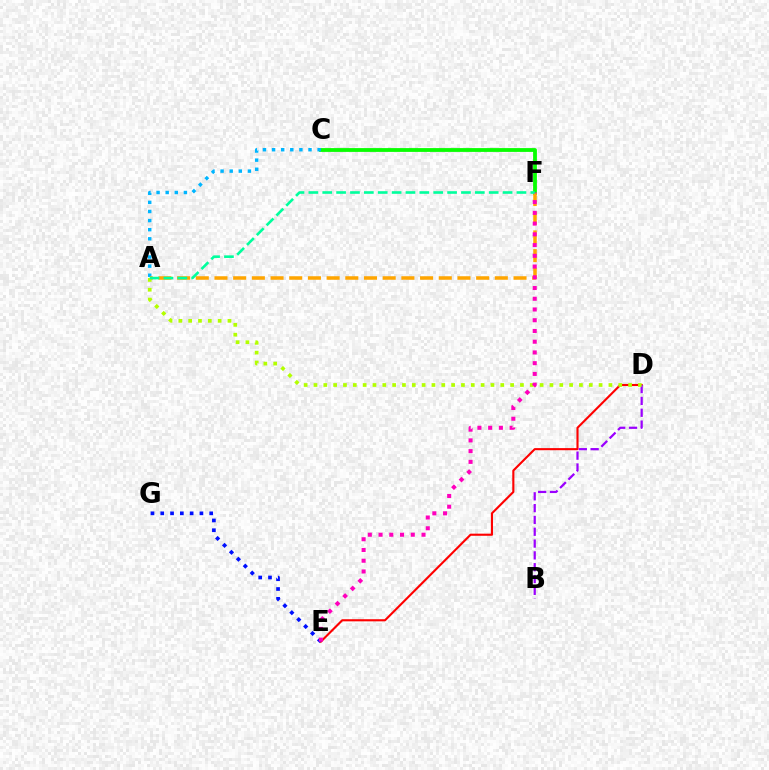{('C', 'F'): [{'color': '#08ff00', 'line_style': 'solid', 'thickness': 2.74}], ('D', 'E'): [{'color': '#ff0000', 'line_style': 'solid', 'thickness': 1.52}], ('B', 'D'): [{'color': '#9b00ff', 'line_style': 'dashed', 'thickness': 1.61}], ('E', 'G'): [{'color': '#0010ff', 'line_style': 'dotted', 'thickness': 2.66}], ('A', 'C'): [{'color': '#00b5ff', 'line_style': 'dotted', 'thickness': 2.47}], ('A', 'F'): [{'color': '#ffa500', 'line_style': 'dashed', 'thickness': 2.54}, {'color': '#00ff9d', 'line_style': 'dashed', 'thickness': 1.88}], ('A', 'D'): [{'color': '#b3ff00', 'line_style': 'dotted', 'thickness': 2.67}], ('E', 'F'): [{'color': '#ff00bd', 'line_style': 'dotted', 'thickness': 2.92}]}